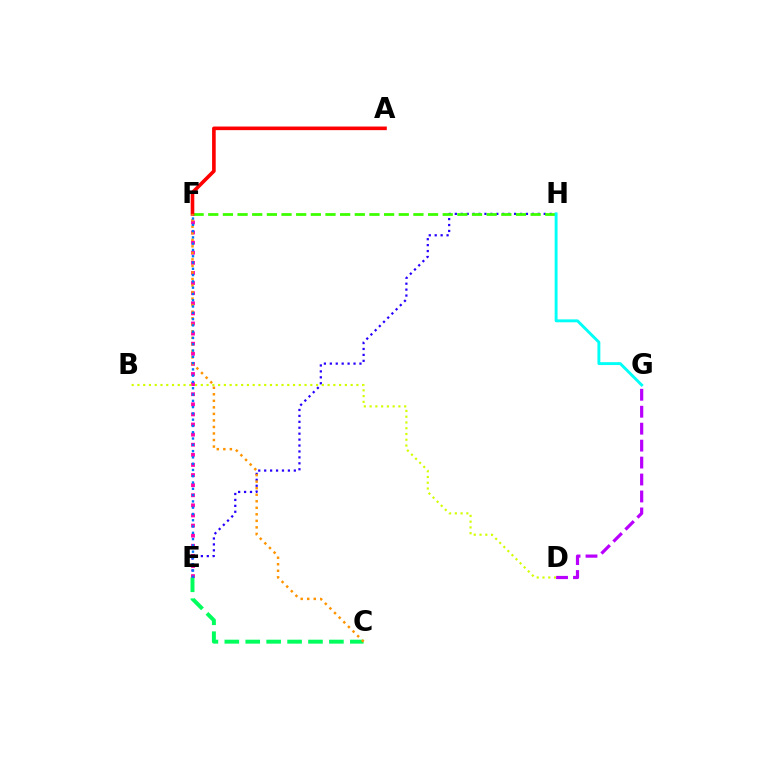{('E', 'H'): [{'color': '#2500ff', 'line_style': 'dotted', 'thickness': 1.61}], ('E', 'F'): [{'color': '#ff00ac', 'line_style': 'dotted', 'thickness': 2.75}, {'color': '#0074ff', 'line_style': 'dotted', 'thickness': 1.71}], ('C', 'E'): [{'color': '#00ff5c', 'line_style': 'dashed', 'thickness': 2.84}], ('F', 'H'): [{'color': '#3dff00', 'line_style': 'dashed', 'thickness': 1.99}], ('G', 'H'): [{'color': '#00fff6', 'line_style': 'solid', 'thickness': 2.08}], ('B', 'D'): [{'color': '#d1ff00', 'line_style': 'dotted', 'thickness': 1.57}], ('A', 'F'): [{'color': '#ff0000', 'line_style': 'solid', 'thickness': 2.6}], ('C', 'F'): [{'color': '#ff9400', 'line_style': 'dotted', 'thickness': 1.78}], ('D', 'G'): [{'color': '#b900ff', 'line_style': 'dashed', 'thickness': 2.3}]}